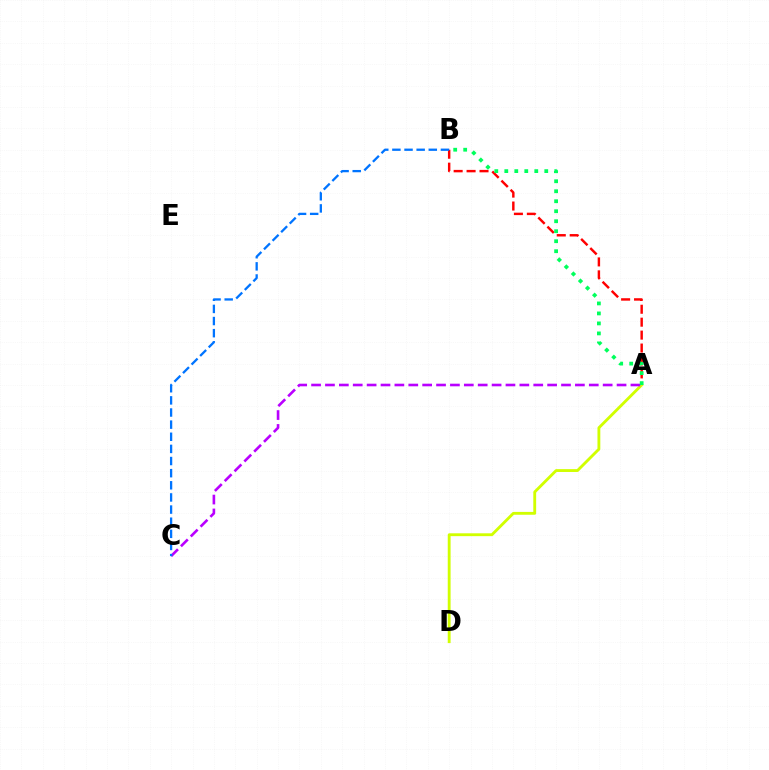{('A', 'D'): [{'color': '#d1ff00', 'line_style': 'solid', 'thickness': 2.05}], ('A', 'C'): [{'color': '#b900ff', 'line_style': 'dashed', 'thickness': 1.89}], ('A', 'B'): [{'color': '#ff0000', 'line_style': 'dashed', 'thickness': 1.76}, {'color': '#00ff5c', 'line_style': 'dotted', 'thickness': 2.72}], ('B', 'C'): [{'color': '#0074ff', 'line_style': 'dashed', 'thickness': 1.65}]}